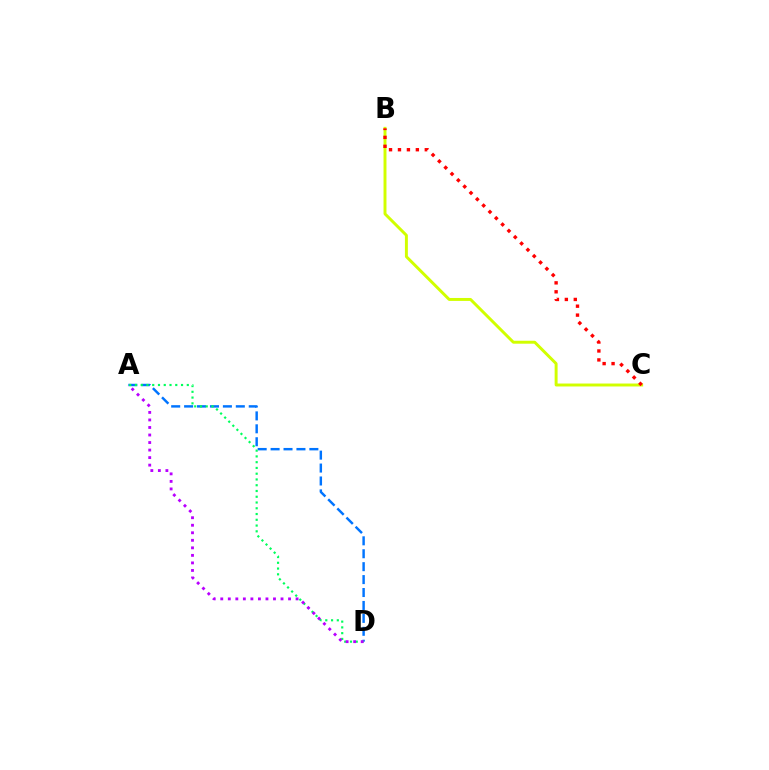{('A', 'D'): [{'color': '#0074ff', 'line_style': 'dashed', 'thickness': 1.76}, {'color': '#00ff5c', 'line_style': 'dotted', 'thickness': 1.57}, {'color': '#b900ff', 'line_style': 'dotted', 'thickness': 2.05}], ('B', 'C'): [{'color': '#d1ff00', 'line_style': 'solid', 'thickness': 2.12}, {'color': '#ff0000', 'line_style': 'dotted', 'thickness': 2.43}]}